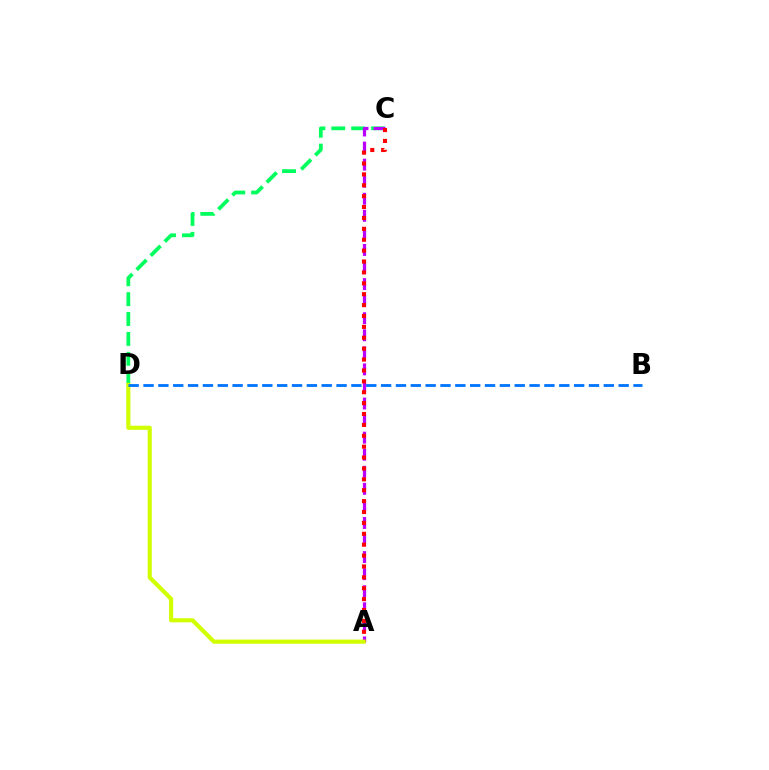{('C', 'D'): [{'color': '#00ff5c', 'line_style': 'dashed', 'thickness': 2.7}], ('A', 'C'): [{'color': '#b900ff', 'line_style': 'dashed', 'thickness': 2.32}, {'color': '#ff0000', 'line_style': 'dotted', 'thickness': 2.96}], ('A', 'D'): [{'color': '#d1ff00', 'line_style': 'solid', 'thickness': 2.99}], ('B', 'D'): [{'color': '#0074ff', 'line_style': 'dashed', 'thickness': 2.02}]}